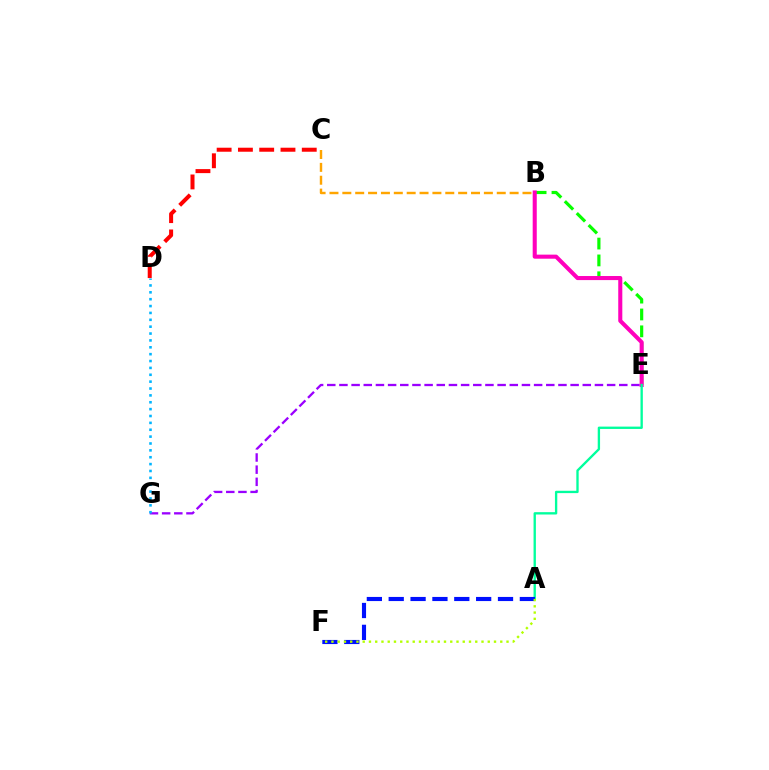{('B', 'E'): [{'color': '#08ff00', 'line_style': 'dashed', 'thickness': 2.29}, {'color': '#ff00bd', 'line_style': 'solid', 'thickness': 2.93}], ('E', 'G'): [{'color': '#9b00ff', 'line_style': 'dashed', 'thickness': 1.65}], ('C', 'D'): [{'color': '#ff0000', 'line_style': 'dashed', 'thickness': 2.89}], ('B', 'C'): [{'color': '#ffa500', 'line_style': 'dashed', 'thickness': 1.75}], ('A', 'E'): [{'color': '#00ff9d', 'line_style': 'solid', 'thickness': 1.69}], ('A', 'F'): [{'color': '#0010ff', 'line_style': 'dashed', 'thickness': 2.97}, {'color': '#b3ff00', 'line_style': 'dotted', 'thickness': 1.7}], ('D', 'G'): [{'color': '#00b5ff', 'line_style': 'dotted', 'thickness': 1.87}]}